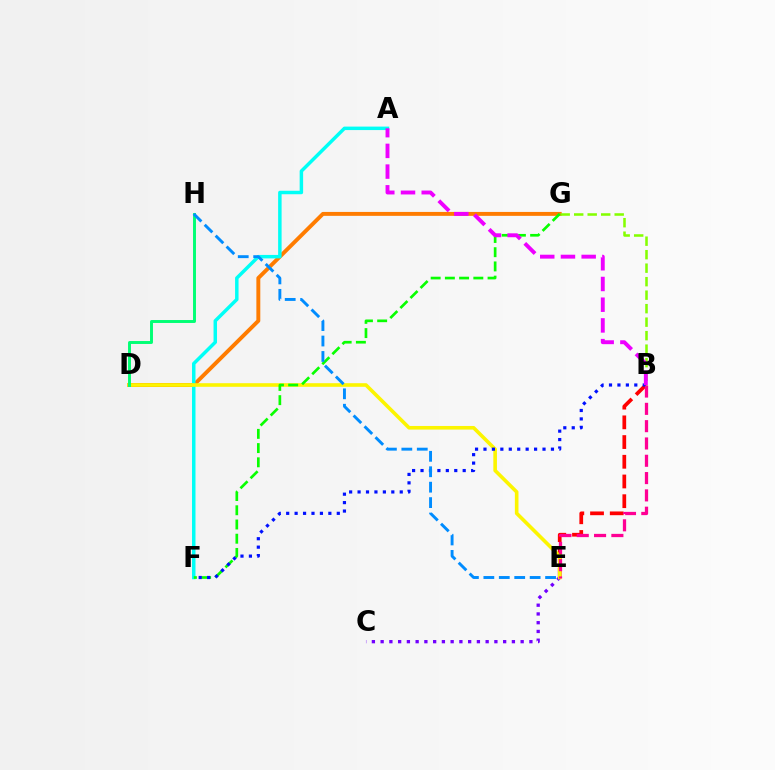{('D', 'G'): [{'color': '#ff7c00', 'line_style': 'solid', 'thickness': 2.82}], ('B', 'E'): [{'color': '#ff0000', 'line_style': 'dashed', 'thickness': 2.68}, {'color': '#ff0094', 'line_style': 'dashed', 'thickness': 2.35}], ('C', 'E'): [{'color': '#7200ff', 'line_style': 'dotted', 'thickness': 2.38}], ('A', 'F'): [{'color': '#00fff6', 'line_style': 'solid', 'thickness': 2.5}], ('D', 'E'): [{'color': '#fcf500', 'line_style': 'solid', 'thickness': 2.6}], ('B', 'G'): [{'color': '#84ff00', 'line_style': 'dashed', 'thickness': 1.83}], ('F', 'G'): [{'color': '#08ff00', 'line_style': 'dashed', 'thickness': 1.93}], ('D', 'H'): [{'color': '#00ff74', 'line_style': 'solid', 'thickness': 2.12}], ('B', 'F'): [{'color': '#0010ff', 'line_style': 'dotted', 'thickness': 2.29}], ('A', 'B'): [{'color': '#ee00ff', 'line_style': 'dashed', 'thickness': 2.81}], ('E', 'H'): [{'color': '#008cff', 'line_style': 'dashed', 'thickness': 2.1}]}